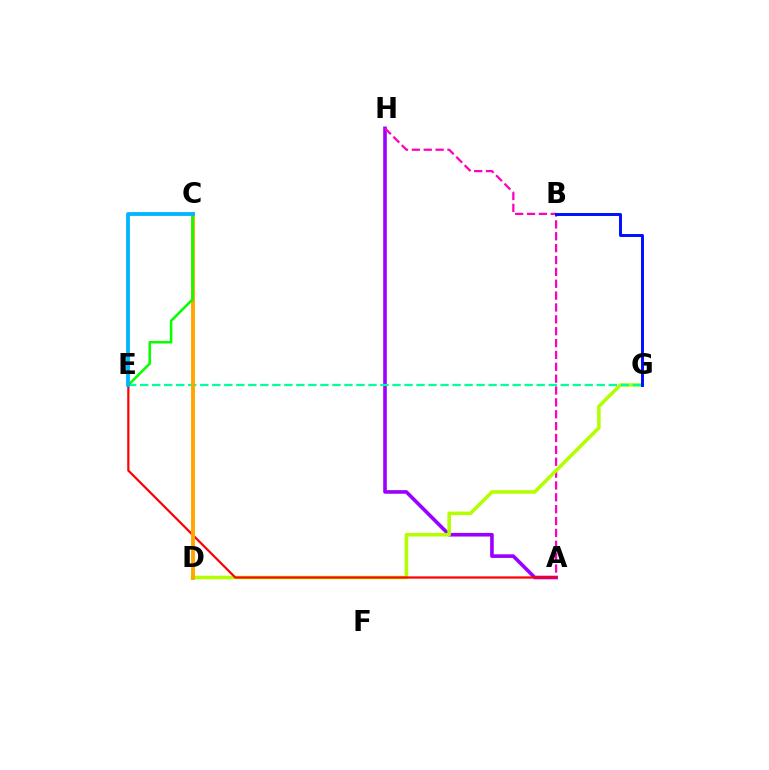{('A', 'H'): [{'color': '#9b00ff', 'line_style': 'solid', 'thickness': 2.6}, {'color': '#ff00bd', 'line_style': 'dashed', 'thickness': 1.61}], ('D', 'G'): [{'color': '#b3ff00', 'line_style': 'solid', 'thickness': 2.55}], ('A', 'E'): [{'color': '#ff0000', 'line_style': 'solid', 'thickness': 1.59}], ('E', 'G'): [{'color': '#00ff9d', 'line_style': 'dashed', 'thickness': 1.63}], ('C', 'D'): [{'color': '#ffa500', 'line_style': 'solid', 'thickness': 2.8}], ('B', 'G'): [{'color': '#0010ff', 'line_style': 'solid', 'thickness': 2.13}], ('C', 'E'): [{'color': '#08ff00', 'line_style': 'solid', 'thickness': 1.84}, {'color': '#00b5ff', 'line_style': 'solid', 'thickness': 2.73}]}